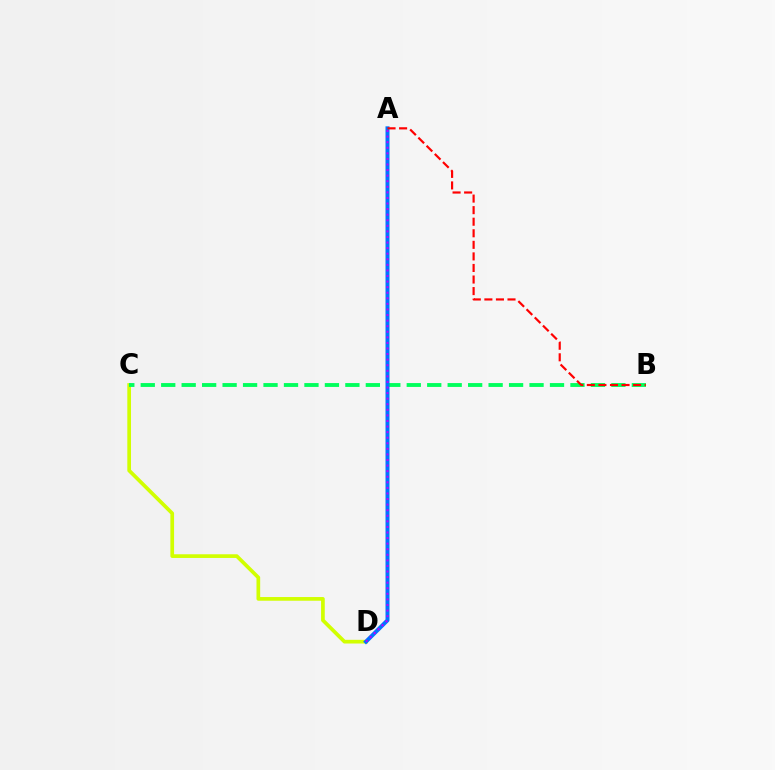{('C', 'D'): [{'color': '#d1ff00', 'line_style': 'solid', 'thickness': 2.66}], ('B', 'C'): [{'color': '#00ff5c', 'line_style': 'dashed', 'thickness': 2.78}], ('A', 'D'): [{'color': '#0074ff', 'line_style': 'solid', 'thickness': 2.87}, {'color': '#b900ff', 'line_style': 'dotted', 'thickness': 1.51}], ('A', 'B'): [{'color': '#ff0000', 'line_style': 'dashed', 'thickness': 1.57}]}